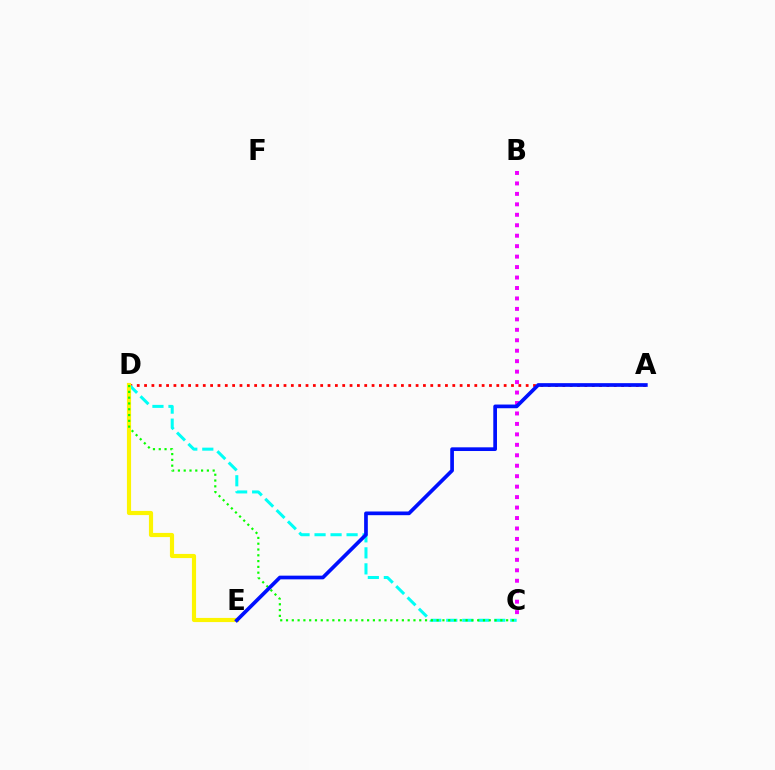{('A', 'D'): [{'color': '#ff0000', 'line_style': 'dotted', 'thickness': 1.99}], ('C', 'D'): [{'color': '#00fff6', 'line_style': 'dashed', 'thickness': 2.18}, {'color': '#08ff00', 'line_style': 'dotted', 'thickness': 1.57}], ('D', 'E'): [{'color': '#fcf500', 'line_style': 'solid', 'thickness': 2.99}], ('B', 'C'): [{'color': '#ee00ff', 'line_style': 'dotted', 'thickness': 2.84}], ('A', 'E'): [{'color': '#0010ff', 'line_style': 'solid', 'thickness': 2.66}]}